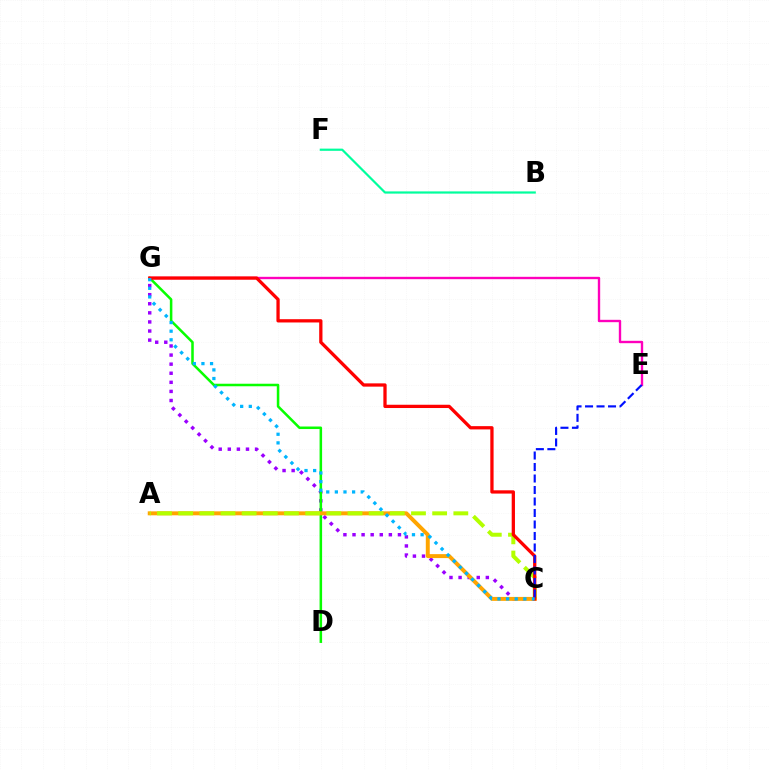{('C', 'G'): [{'color': '#9b00ff', 'line_style': 'dotted', 'thickness': 2.47}, {'color': '#ff0000', 'line_style': 'solid', 'thickness': 2.36}, {'color': '#00b5ff', 'line_style': 'dotted', 'thickness': 2.34}], ('D', 'G'): [{'color': '#08ff00', 'line_style': 'solid', 'thickness': 1.82}], ('A', 'C'): [{'color': '#ffa500', 'line_style': 'solid', 'thickness': 2.85}, {'color': '#b3ff00', 'line_style': 'dashed', 'thickness': 2.88}], ('E', 'G'): [{'color': '#ff00bd', 'line_style': 'solid', 'thickness': 1.7}], ('B', 'F'): [{'color': '#00ff9d', 'line_style': 'solid', 'thickness': 1.58}], ('C', 'E'): [{'color': '#0010ff', 'line_style': 'dashed', 'thickness': 1.56}]}